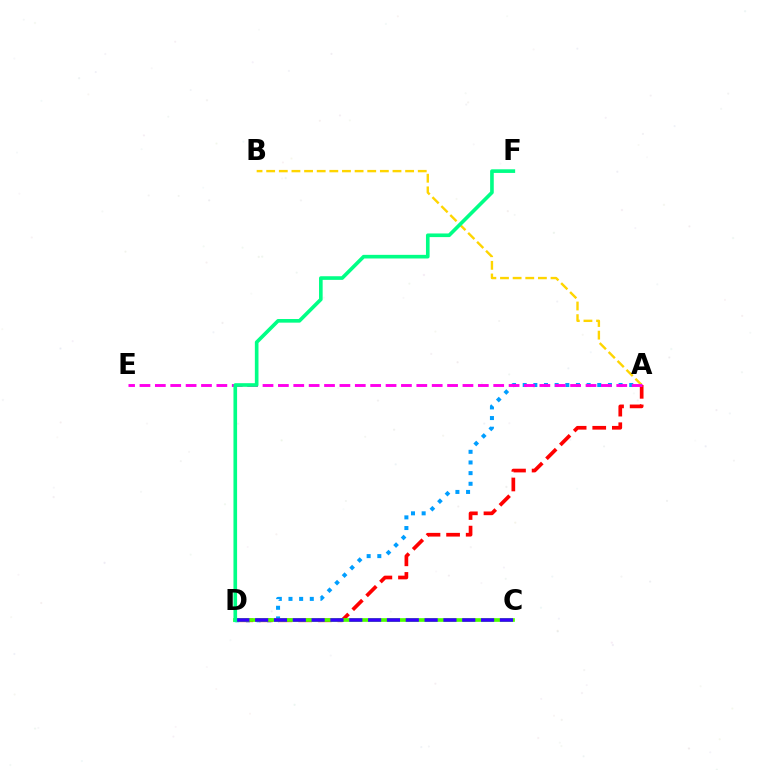{('A', 'D'): [{'color': '#009eff', 'line_style': 'dotted', 'thickness': 2.89}, {'color': '#ff0000', 'line_style': 'dashed', 'thickness': 2.66}], ('A', 'B'): [{'color': '#ffd500', 'line_style': 'dashed', 'thickness': 1.72}], ('C', 'D'): [{'color': '#4fff00', 'line_style': 'solid', 'thickness': 2.66}, {'color': '#3700ff', 'line_style': 'dashed', 'thickness': 2.56}], ('A', 'E'): [{'color': '#ff00ed', 'line_style': 'dashed', 'thickness': 2.09}], ('D', 'F'): [{'color': '#00ff86', 'line_style': 'solid', 'thickness': 2.62}]}